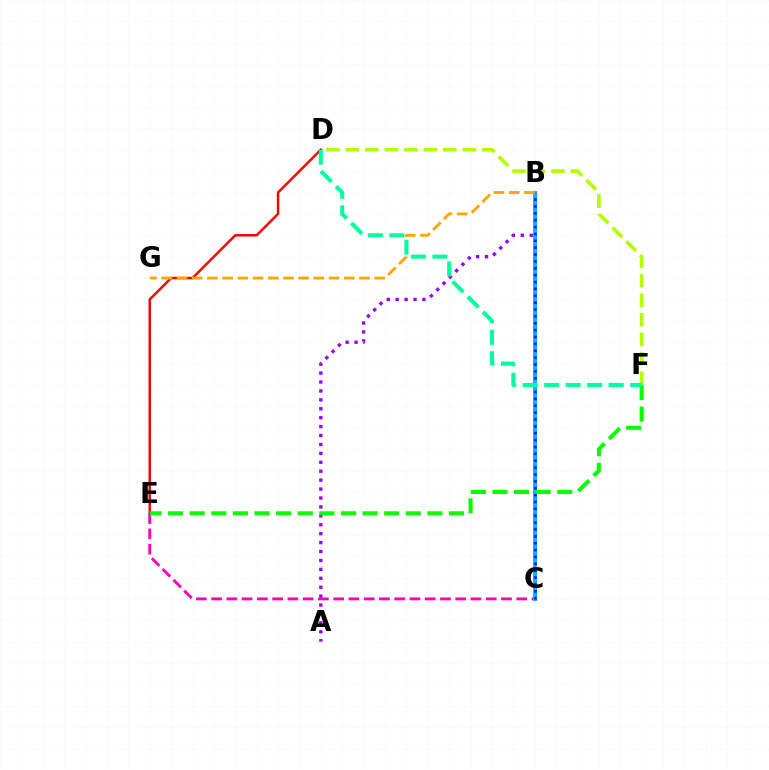{('A', 'B'): [{'color': '#9b00ff', 'line_style': 'dotted', 'thickness': 2.42}], ('D', 'E'): [{'color': '#ff0000', 'line_style': 'solid', 'thickness': 1.78}], ('C', 'E'): [{'color': '#ff00bd', 'line_style': 'dashed', 'thickness': 2.07}], ('B', 'C'): [{'color': '#00b5ff', 'line_style': 'solid', 'thickness': 2.92}, {'color': '#0010ff', 'line_style': 'dotted', 'thickness': 1.87}], ('E', 'F'): [{'color': '#08ff00', 'line_style': 'dashed', 'thickness': 2.94}], ('B', 'G'): [{'color': '#ffa500', 'line_style': 'dashed', 'thickness': 2.07}], ('D', 'F'): [{'color': '#b3ff00', 'line_style': 'dashed', 'thickness': 2.65}, {'color': '#00ff9d', 'line_style': 'dashed', 'thickness': 2.92}]}